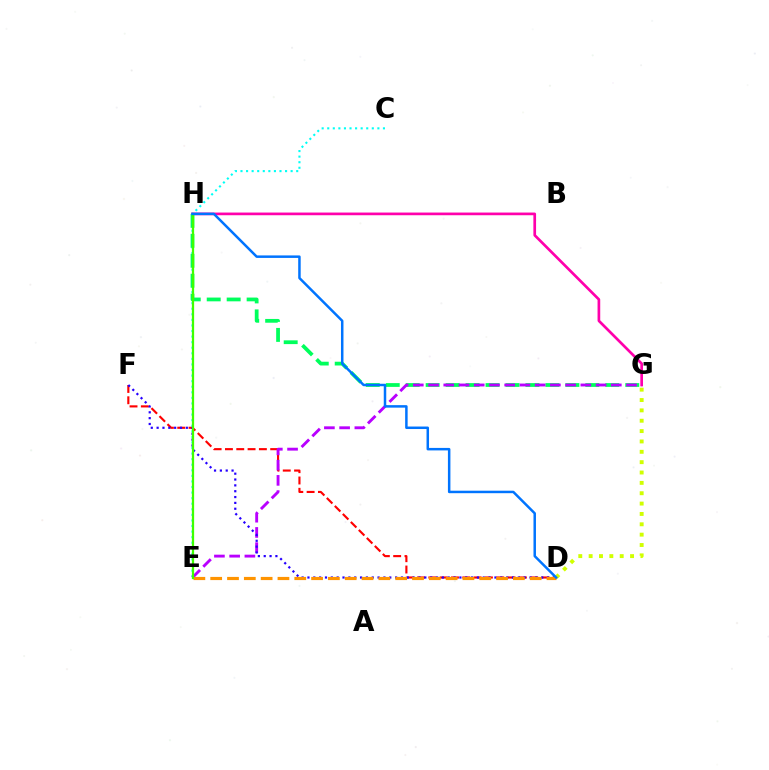{('D', 'F'): [{'color': '#ff0000', 'line_style': 'dashed', 'thickness': 1.54}, {'color': '#2500ff', 'line_style': 'dotted', 'thickness': 1.59}], ('G', 'H'): [{'color': '#ff00ac', 'line_style': 'solid', 'thickness': 1.93}, {'color': '#00ff5c', 'line_style': 'dashed', 'thickness': 2.71}], ('C', 'E'): [{'color': '#00fff6', 'line_style': 'dotted', 'thickness': 1.51}], ('D', 'G'): [{'color': '#d1ff00', 'line_style': 'dotted', 'thickness': 2.81}], ('E', 'G'): [{'color': '#b900ff', 'line_style': 'dashed', 'thickness': 2.07}], ('D', 'E'): [{'color': '#ff9400', 'line_style': 'dashed', 'thickness': 2.28}], ('E', 'H'): [{'color': '#3dff00', 'line_style': 'solid', 'thickness': 1.62}], ('D', 'H'): [{'color': '#0074ff', 'line_style': 'solid', 'thickness': 1.8}]}